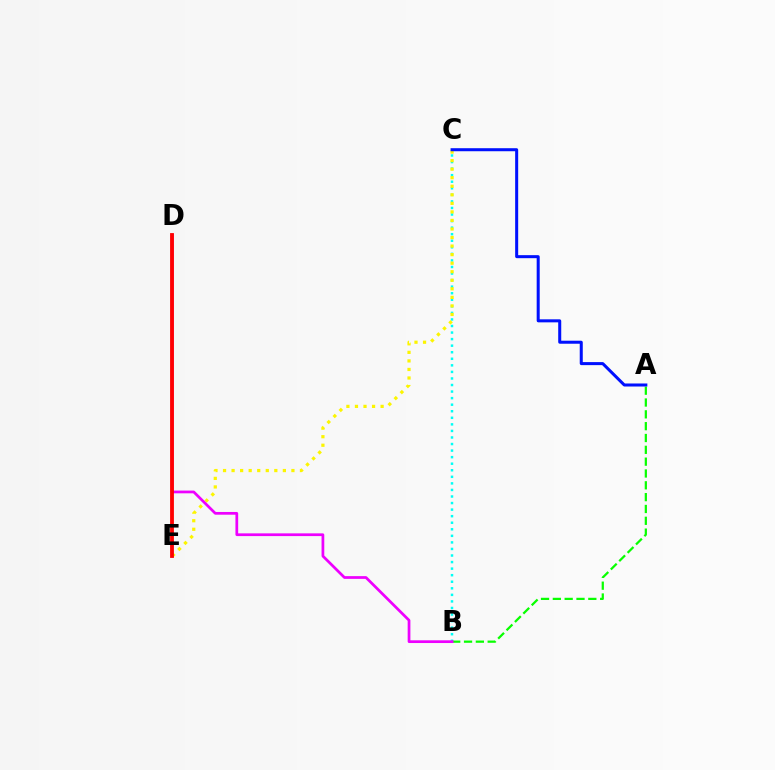{('B', 'C'): [{'color': '#00fff6', 'line_style': 'dotted', 'thickness': 1.78}], ('A', 'B'): [{'color': '#08ff00', 'line_style': 'dashed', 'thickness': 1.61}], ('C', 'E'): [{'color': '#fcf500', 'line_style': 'dotted', 'thickness': 2.32}], ('B', 'D'): [{'color': '#ee00ff', 'line_style': 'solid', 'thickness': 1.97}], ('D', 'E'): [{'color': '#ff0000', 'line_style': 'solid', 'thickness': 2.75}], ('A', 'C'): [{'color': '#0010ff', 'line_style': 'solid', 'thickness': 2.18}]}